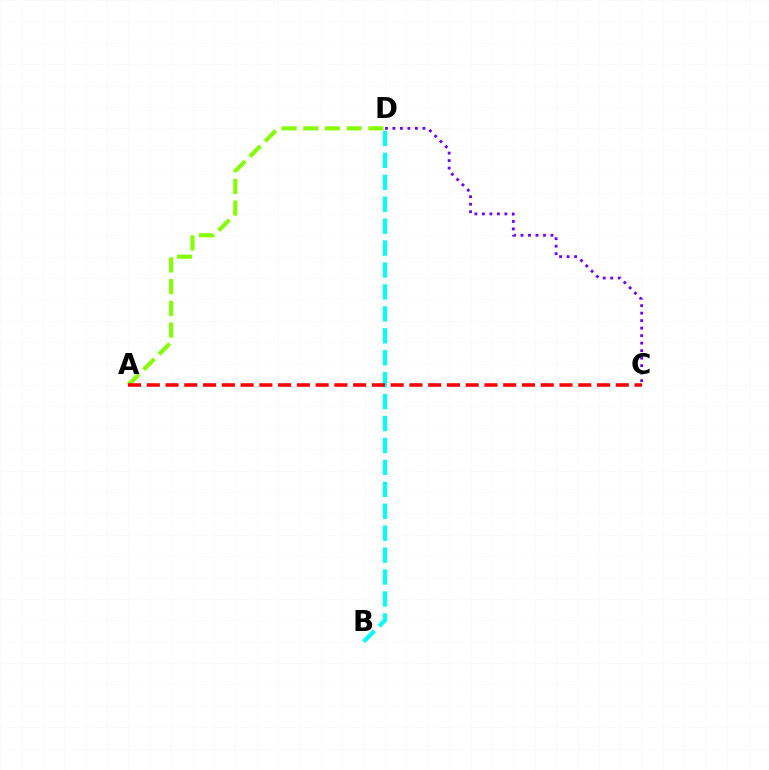{('C', 'D'): [{'color': '#7200ff', 'line_style': 'dotted', 'thickness': 2.04}], ('A', 'D'): [{'color': '#84ff00', 'line_style': 'dashed', 'thickness': 2.95}], ('B', 'D'): [{'color': '#00fff6', 'line_style': 'dashed', 'thickness': 2.98}], ('A', 'C'): [{'color': '#ff0000', 'line_style': 'dashed', 'thickness': 2.55}]}